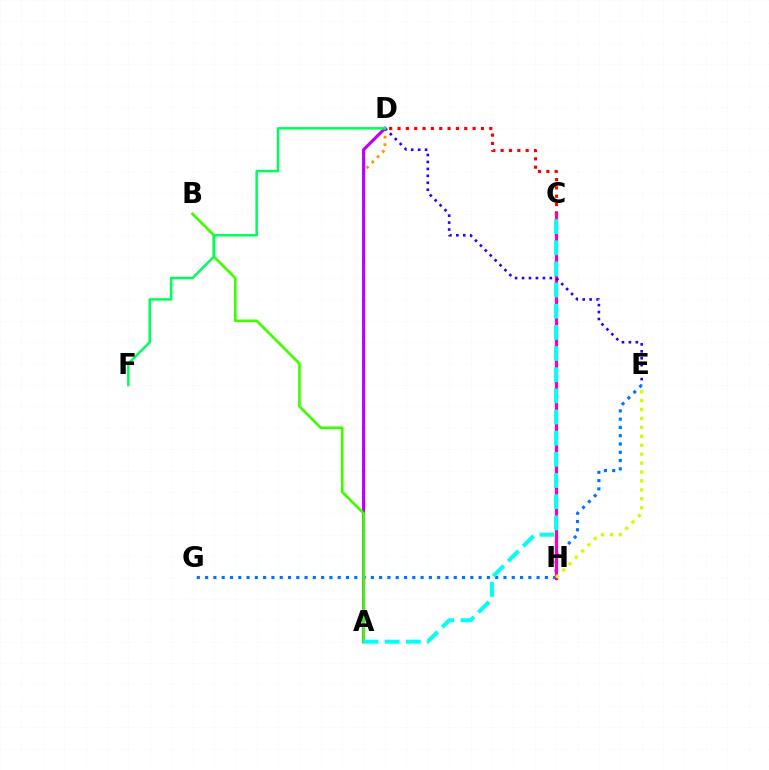{('E', 'G'): [{'color': '#0074ff', 'line_style': 'dotted', 'thickness': 2.25}], ('A', 'D'): [{'color': '#ff9400', 'line_style': 'dotted', 'thickness': 2.03}, {'color': '#b900ff', 'line_style': 'solid', 'thickness': 2.25}], ('C', 'D'): [{'color': '#ff0000', 'line_style': 'dotted', 'thickness': 2.27}], ('C', 'H'): [{'color': '#ff00ac', 'line_style': 'solid', 'thickness': 2.34}], ('D', 'E'): [{'color': '#2500ff', 'line_style': 'dotted', 'thickness': 1.89}], ('A', 'B'): [{'color': '#3dff00', 'line_style': 'solid', 'thickness': 1.93}], ('E', 'H'): [{'color': '#d1ff00', 'line_style': 'dotted', 'thickness': 2.43}], ('A', 'C'): [{'color': '#00fff6', 'line_style': 'dashed', 'thickness': 2.87}], ('D', 'F'): [{'color': '#00ff5c', 'line_style': 'solid', 'thickness': 1.81}]}